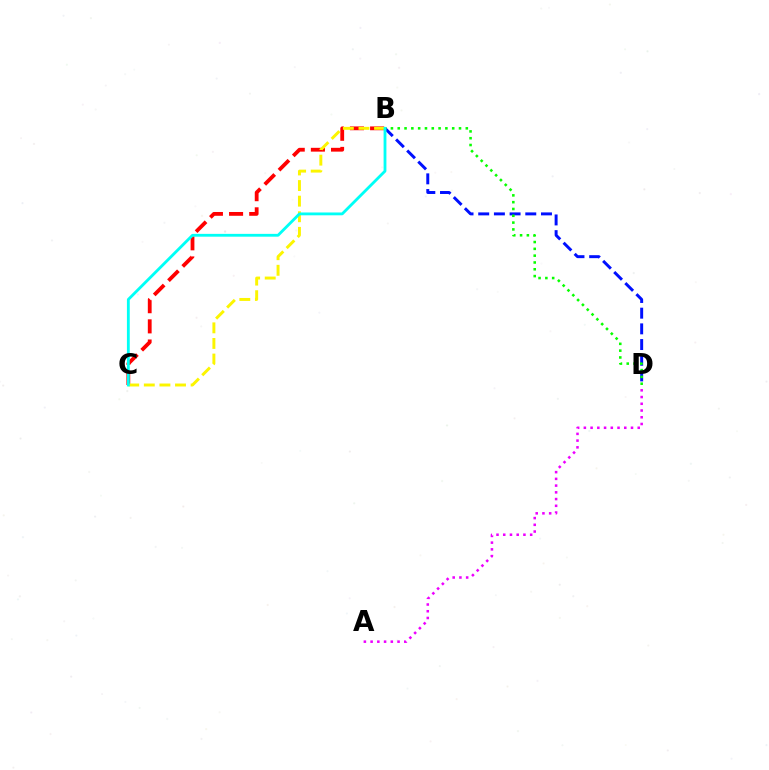{('B', 'D'): [{'color': '#0010ff', 'line_style': 'dashed', 'thickness': 2.13}, {'color': '#08ff00', 'line_style': 'dotted', 'thickness': 1.85}], ('B', 'C'): [{'color': '#ff0000', 'line_style': 'dashed', 'thickness': 2.74}, {'color': '#fcf500', 'line_style': 'dashed', 'thickness': 2.12}, {'color': '#00fff6', 'line_style': 'solid', 'thickness': 2.03}], ('A', 'D'): [{'color': '#ee00ff', 'line_style': 'dotted', 'thickness': 1.83}]}